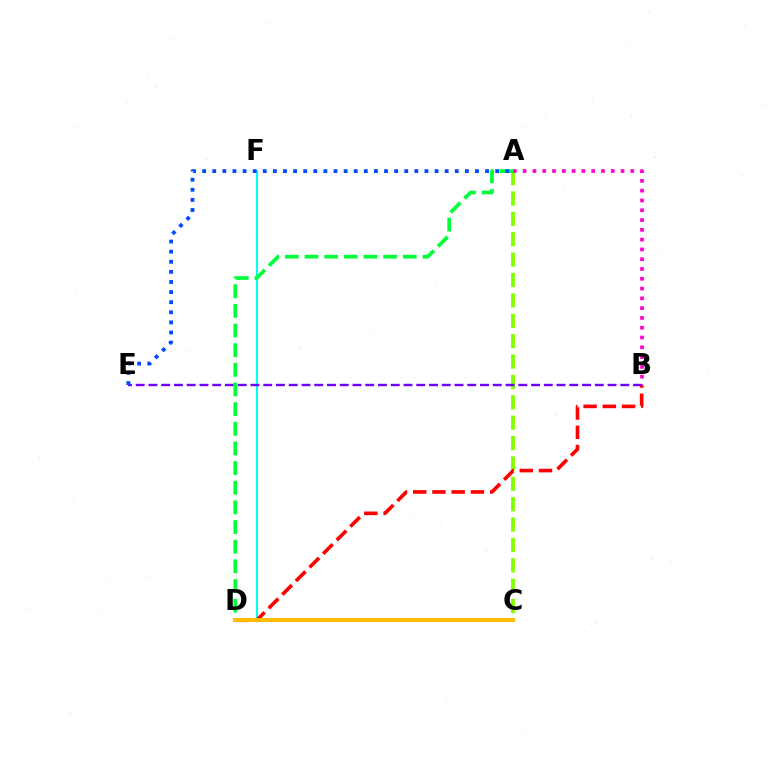{('A', 'C'): [{'color': '#84ff00', 'line_style': 'dashed', 'thickness': 2.77}], ('A', 'B'): [{'color': '#ff00cf', 'line_style': 'dotted', 'thickness': 2.66}], ('D', 'F'): [{'color': '#00fff6', 'line_style': 'solid', 'thickness': 1.5}], ('B', 'D'): [{'color': '#ff0000', 'line_style': 'dashed', 'thickness': 2.61}], ('B', 'E'): [{'color': '#7200ff', 'line_style': 'dashed', 'thickness': 1.73}], ('A', 'D'): [{'color': '#00ff39', 'line_style': 'dashed', 'thickness': 2.67}], ('A', 'E'): [{'color': '#004bff', 'line_style': 'dotted', 'thickness': 2.75}], ('C', 'D'): [{'color': '#ffbd00', 'line_style': 'solid', 'thickness': 2.82}]}